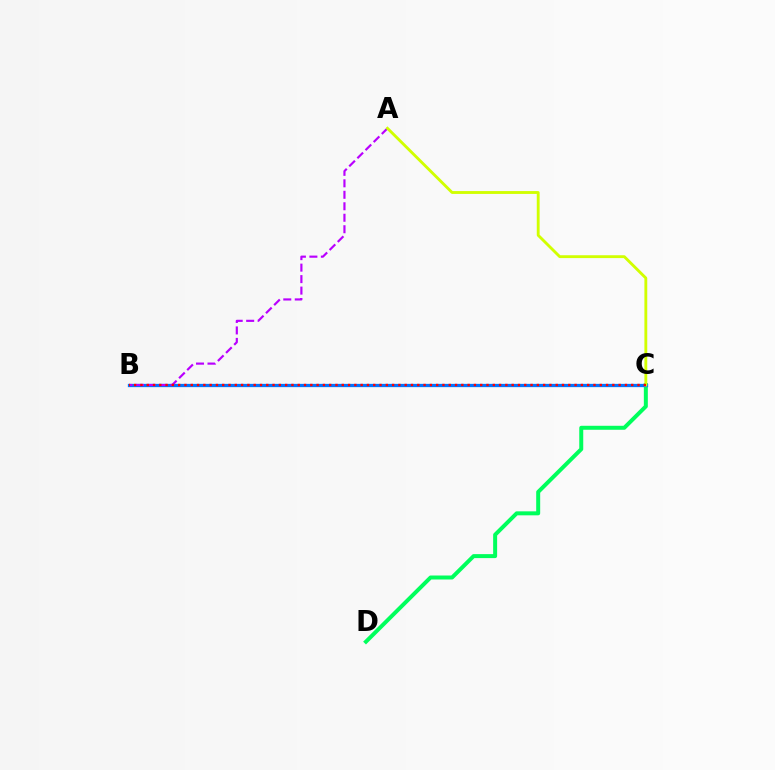{('C', 'D'): [{'color': '#00ff5c', 'line_style': 'solid', 'thickness': 2.87}], ('B', 'C'): [{'color': '#0074ff', 'line_style': 'solid', 'thickness': 2.36}, {'color': '#ff0000', 'line_style': 'dotted', 'thickness': 1.71}], ('A', 'B'): [{'color': '#b900ff', 'line_style': 'dashed', 'thickness': 1.56}], ('A', 'C'): [{'color': '#d1ff00', 'line_style': 'solid', 'thickness': 2.05}]}